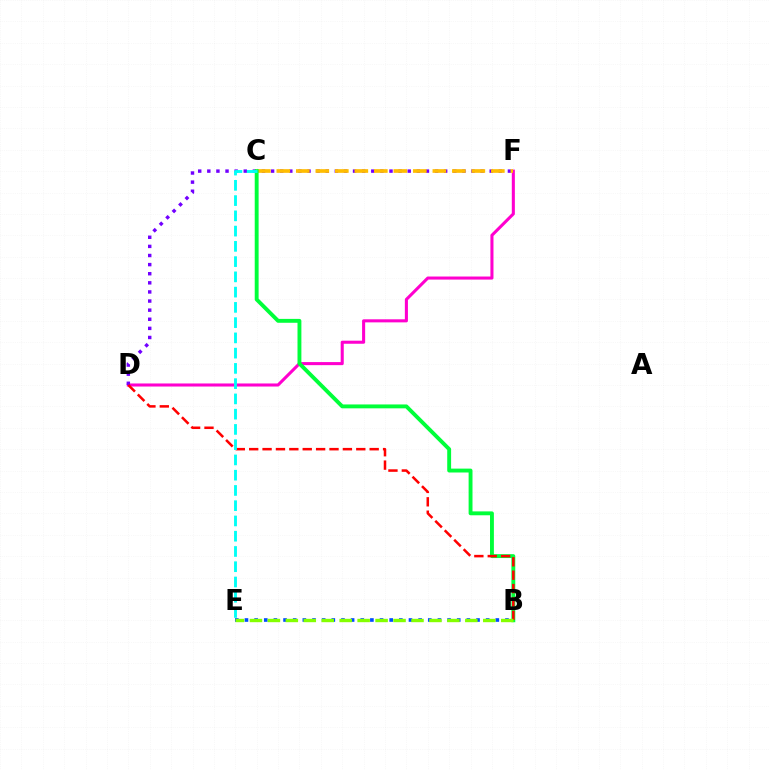{('D', 'F'): [{'color': '#ff00cf', 'line_style': 'solid', 'thickness': 2.21}, {'color': '#7200ff', 'line_style': 'dotted', 'thickness': 2.48}], ('C', 'F'): [{'color': '#ffbd00', 'line_style': 'dashed', 'thickness': 2.65}], ('B', 'C'): [{'color': '#00ff39', 'line_style': 'solid', 'thickness': 2.8}], ('B', 'E'): [{'color': '#004bff', 'line_style': 'dotted', 'thickness': 2.62}, {'color': '#84ff00', 'line_style': 'dashed', 'thickness': 2.44}], ('B', 'D'): [{'color': '#ff0000', 'line_style': 'dashed', 'thickness': 1.82}], ('C', 'E'): [{'color': '#00fff6', 'line_style': 'dashed', 'thickness': 2.07}]}